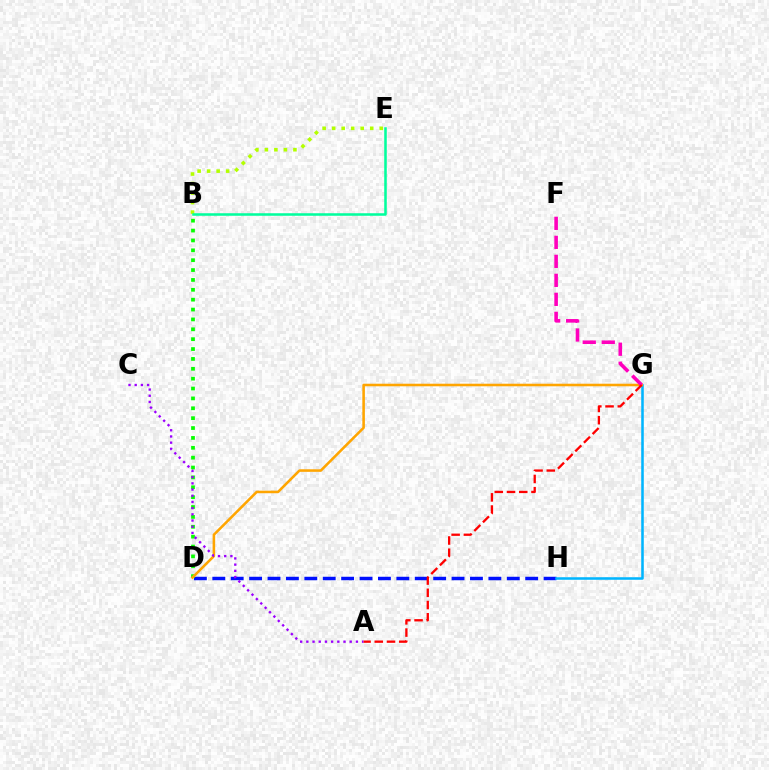{('D', 'H'): [{'color': '#0010ff', 'line_style': 'dashed', 'thickness': 2.5}], ('B', 'D'): [{'color': '#08ff00', 'line_style': 'dotted', 'thickness': 2.68}], ('B', 'E'): [{'color': '#b3ff00', 'line_style': 'dotted', 'thickness': 2.59}, {'color': '#00ff9d', 'line_style': 'solid', 'thickness': 1.83}], ('G', 'H'): [{'color': '#00b5ff', 'line_style': 'solid', 'thickness': 1.83}], ('D', 'G'): [{'color': '#ffa500', 'line_style': 'solid', 'thickness': 1.85}], ('A', 'C'): [{'color': '#9b00ff', 'line_style': 'dotted', 'thickness': 1.68}], ('F', 'G'): [{'color': '#ff00bd', 'line_style': 'dashed', 'thickness': 2.58}], ('A', 'G'): [{'color': '#ff0000', 'line_style': 'dashed', 'thickness': 1.66}]}